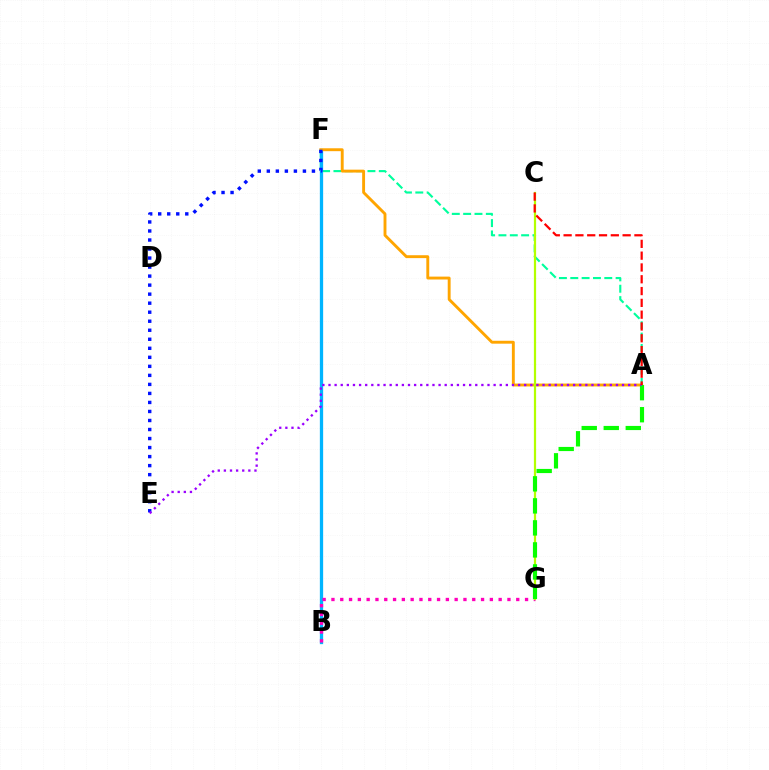{('A', 'F'): [{'color': '#00ff9d', 'line_style': 'dashed', 'thickness': 1.54}, {'color': '#ffa500', 'line_style': 'solid', 'thickness': 2.08}], ('B', 'F'): [{'color': '#00b5ff', 'line_style': 'solid', 'thickness': 2.36}], ('B', 'G'): [{'color': '#ff00bd', 'line_style': 'dotted', 'thickness': 2.39}], ('E', 'F'): [{'color': '#0010ff', 'line_style': 'dotted', 'thickness': 2.45}], ('C', 'G'): [{'color': '#b3ff00', 'line_style': 'solid', 'thickness': 1.6}], ('A', 'G'): [{'color': '#08ff00', 'line_style': 'dashed', 'thickness': 2.99}], ('A', 'E'): [{'color': '#9b00ff', 'line_style': 'dotted', 'thickness': 1.66}], ('A', 'C'): [{'color': '#ff0000', 'line_style': 'dashed', 'thickness': 1.6}]}